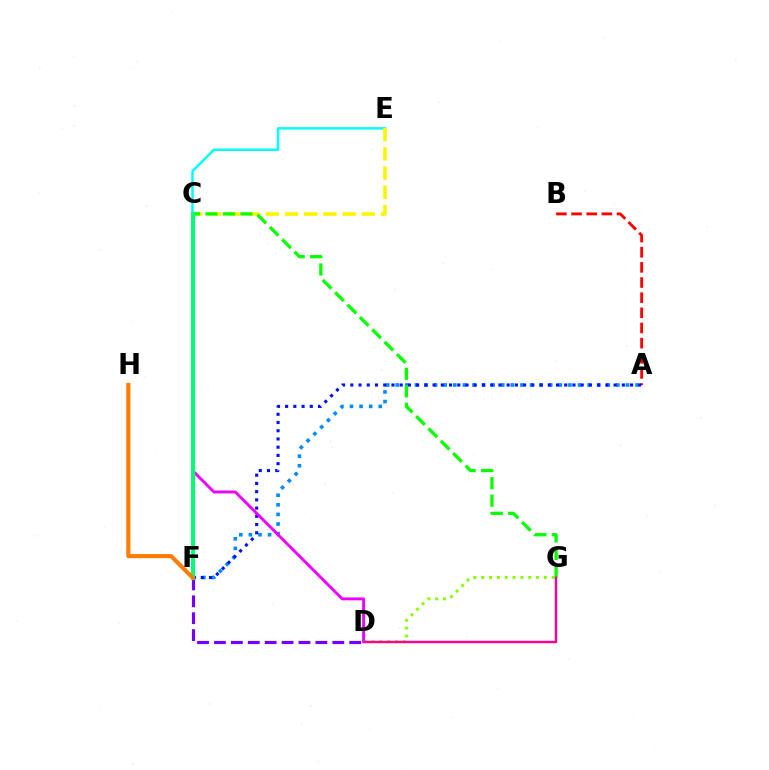{('A', 'F'): [{'color': '#008cff', 'line_style': 'dotted', 'thickness': 2.61}, {'color': '#0010ff', 'line_style': 'dotted', 'thickness': 2.24}], ('A', 'B'): [{'color': '#ff0000', 'line_style': 'dashed', 'thickness': 2.06}], ('C', 'E'): [{'color': '#00fff6', 'line_style': 'solid', 'thickness': 1.77}, {'color': '#fcf500', 'line_style': 'dashed', 'thickness': 2.61}], ('C', 'G'): [{'color': '#08ff00', 'line_style': 'dashed', 'thickness': 2.37}], ('D', 'G'): [{'color': '#84ff00', 'line_style': 'dotted', 'thickness': 2.13}, {'color': '#ff0094', 'line_style': 'solid', 'thickness': 1.75}], ('C', 'D'): [{'color': '#ee00ff', 'line_style': 'solid', 'thickness': 2.08}], ('D', 'F'): [{'color': '#7200ff', 'line_style': 'dashed', 'thickness': 2.3}], ('C', 'F'): [{'color': '#00ff74', 'line_style': 'solid', 'thickness': 2.87}], ('F', 'H'): [{'color': '#ff7c00', 'line_style': 'solid', 'thickness': 2.97}]}